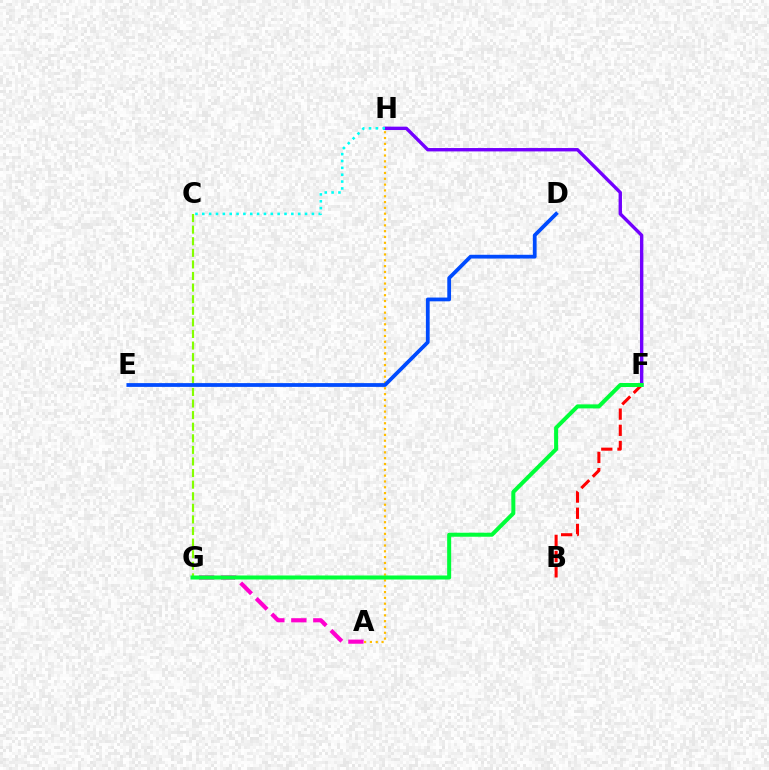{('A', 'G'): [{'color': '#ff00cf', 'line_style': 'dashed', 'thickness': 2.99}], ('C', 'G'): [{'color': '#84ff00', 'line_style': 'dashed', 'thickness': 1.57}], ('F', 'H'): [{'color': '#7200ff', 'line_style': 'solid', 'thickness': 2.43}], ('A', 'H'): [{'color': '#ffbd00', 'line_style': 'dotted', 'thickness': 1.58}], ('B', 'F'): [{'color': '#ff0000', 'line_style': 'dashed', 'thickness': 2.2}], ('C', 'H'): [{'color': '#00fff6', 'line_style': 'dotted', 'thickness': 1.86}], ('D', 'E'): [{'color': '#004bff', 'line_style': 'solid', 'thickness': 2.71}], ('F', 'G'): [{'color': '#00ff39', 'line_style': 'solid', 'thickness': 2.89}]}